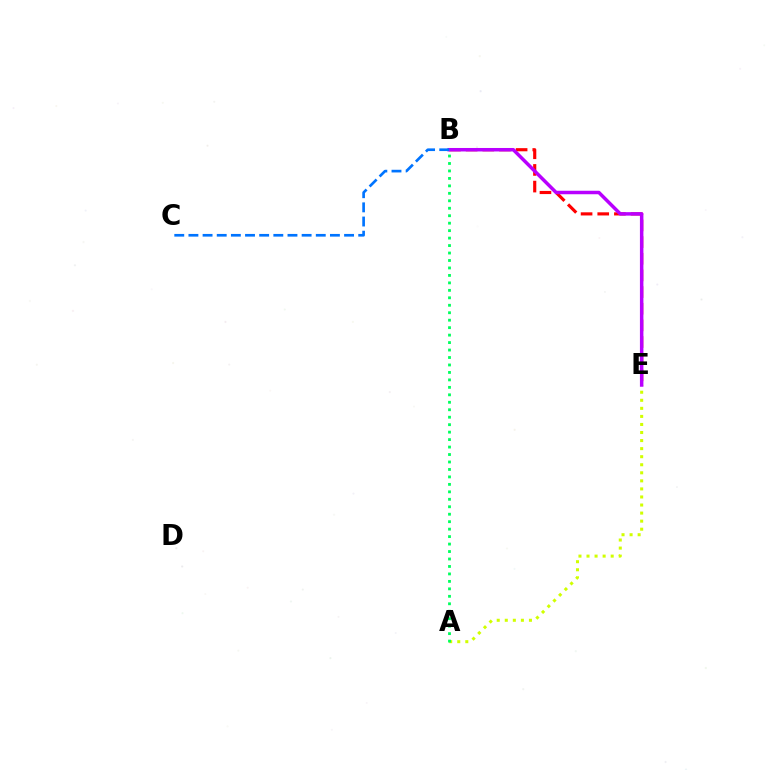{('A', 'E'): [{'color': '#d1ff00', 'line_style': 'dotted', 'thickness': 2.19}], ('B', 'E'): [{'color': '#ff0000', 'line_style': 'dashed', 'thickness': 2.26}, {'color': '#b900ff', 'line_style': 'solid', 'thickness': 2.51}], ('A', 'B'): [{'color': '#00ff5c', 'line_style': 'dotted', 'thickness': 2.03}], ('B', 'C'): [{'color': '#0074ff', 'line_style': 'dashed', 'thickness': 1.92}]}